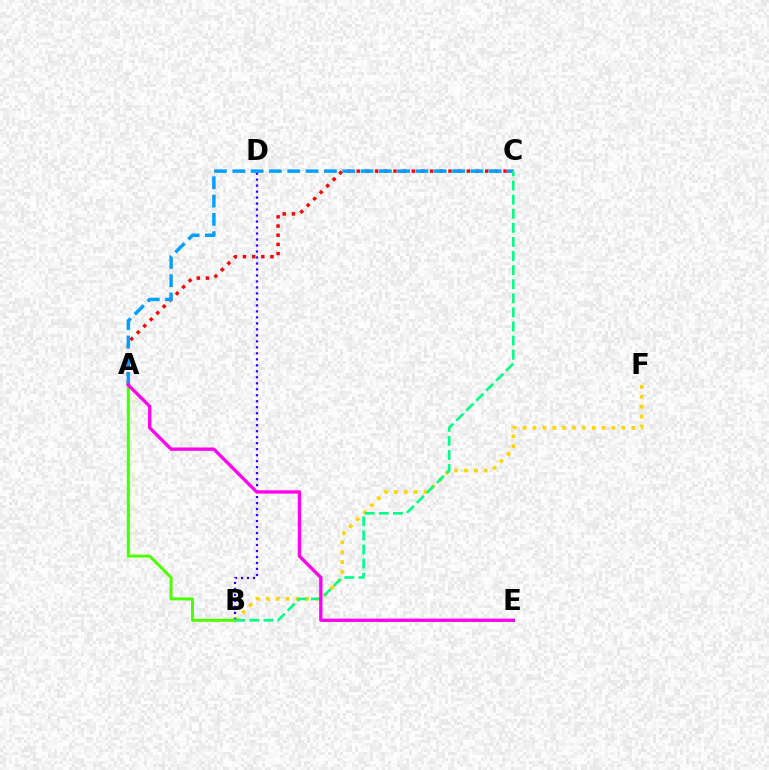{('A', 'C'): [{'color': '#ff0000', 'line_style': 'dotted', 'thickness': 2.49}, {'color': '#009eff', 'line_style': 'dashed', 'thickness': 2.49}], ('B', 'F'): [{'color': '#ffd500', 'line_style': 'dotted', 'thickness': 2.68}], ('B', 'D'): [{'color': '#3700ff', 'line_style': 'dotted', 'thickness': 1.63}], ('A', 'B'): [{'color': '#4fff00', 'line_style': 'solid', 'thickness': 2.16}], ('B', 'C'): [{'color': '#00ff86', 'line_style': 'dashed', 'thickness': 1.91}], ('A', 'E'): [{'color': '#ff00ed', 'line_style': 'solid', 'thickness': 2.4}]}